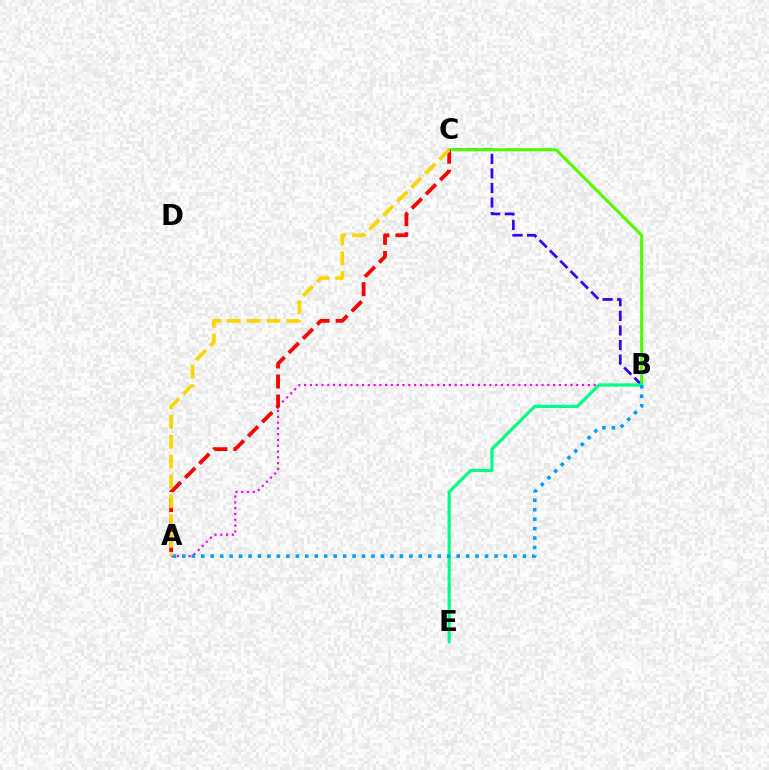{('B', 'C'): [{'color': '#3700ff', 'line_style': 'dashed', 'thickness': 1.98}, {'color': '#4fff00', 'line_style': 'solid', 'thickness': 2.21}], ('A', 'B'): [{'color': '#ff00ed', 'line_style': 'dotted', 'thickness': 1.57}, {'color': '#009eff', 'line_style': 'dotted', 'thickness': 2.57}], ('B', 'E'): [{'color': '#00ff86', 'line_style': 'solid', 'thickness': 2.29}], ('A', 'C'): [{'color': '#ff0000', 'line_style': 'dashed', 'thickness': 2.72}, {'color': '#ffd500', 'line_style': 'dashed', 'thickness': 2.69}]}